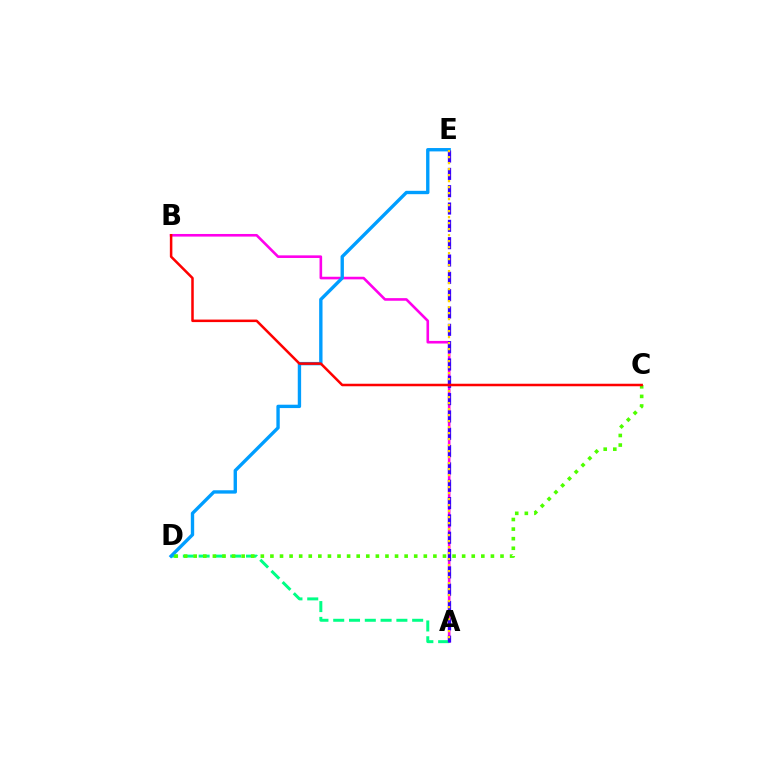{('A', 'B'): [{'color': '#ff00ed', 'line_style': 'solid', 'thickness': 1.88}], ('A', 'D'): [{'color': '#00ff86', 'line_style': 'dashed', 'thickness': 2.15}], ('D', 'E'): [{'color': '#009eff', 'line_style': 'solid', 'thickness': 2.42}], ('A', 'E'): [{'color': '#3700ff', 'line_style': 'dashed', 'thickness': 2.35}, {'color': '#ffd500', 'line_style': 'dotted', 'thickness': 1.63}], ('C', 'D'): [{'color': '#4fff00', 'line_style': 'dotted', 'thickness': 2.6}], ('B', 'C'): [{'color': '#ff0000', 'line_style': 'solid', 'thickness': 1.81}]}